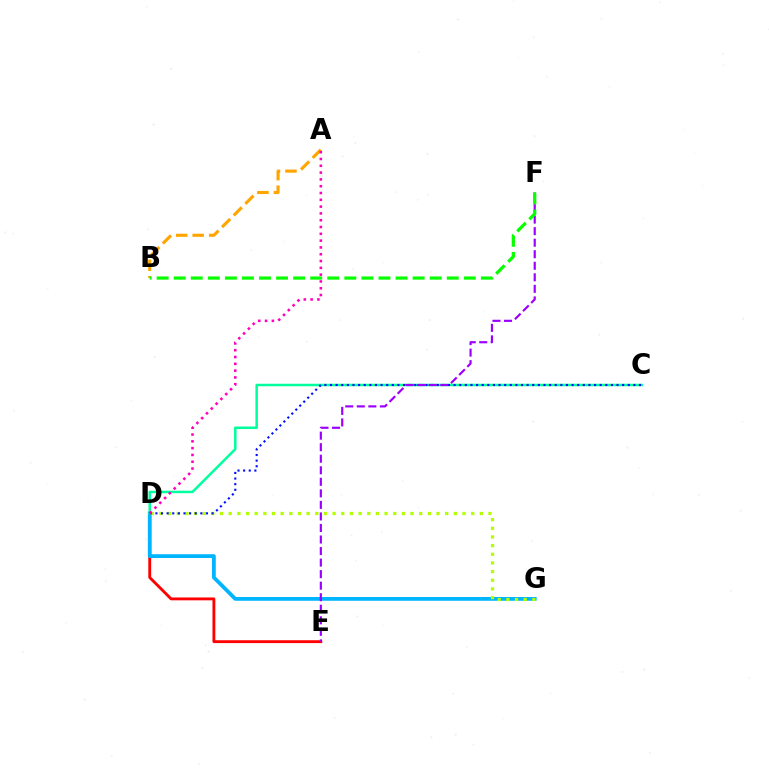{('D', 'E'): [{'color': '#ff0000', 'line_style': 'solid', 'thickness': 2.05}], ('D', 'G'): [{'color': '#00b5ff', 'line_style': 'solid', 'thickness': 2.71}, {'color': '#b3ff00', 'line_style': 'dotted', 'thickness': 2.35}], ('A', 'B'): [{'color': '#ffa500', 'line_style': 'dashed', 'thickness': 2.24}], ('C', 'D'): [{'color': '#00ff9d', 'line_style': 'solid', 'thickness': 1.8}, {'color': '#0010ff', 'line_style': 'dotted', 'thickness': 1.53}], ('A', 'D'): [{'color': '#ff00bd', 'line_style': 'dotted', 'thickness': 1.85}], ('E', 'F'): [{'color': '#9b00ff', 'line_style': 'dashed', 'thickness': 1.57}], ('B', 'F'): [{'color': '#08ff00', 'line_style': 'dashed', 'thickness': 2.32}]}